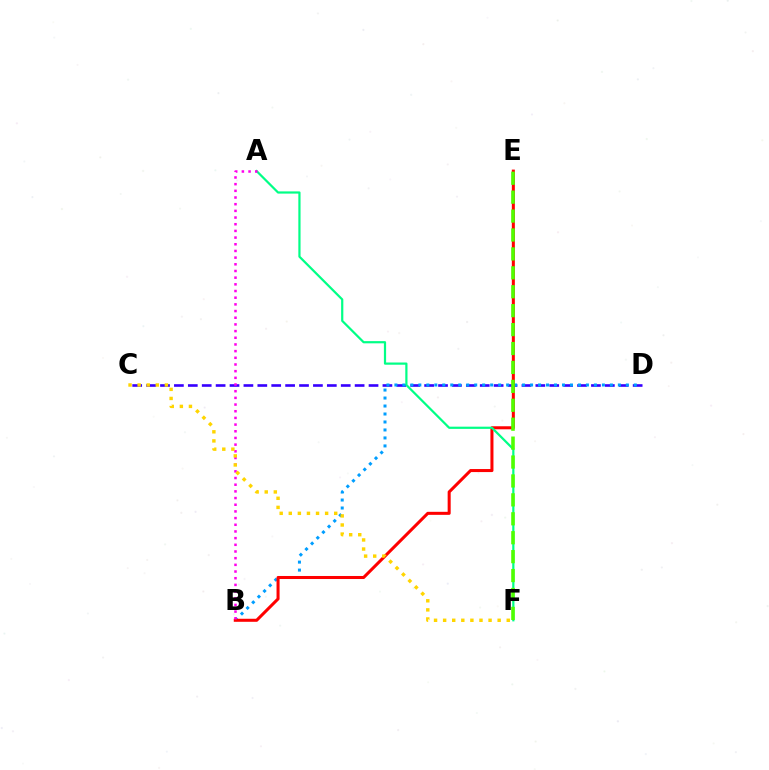{('C', 'D'): [{'color': '#3700ff', 'line_style': 'dashed', 'thickness': 1.89}], ('B', 'D'): [{'color': '#009eff', 'line_style': 'dotted', 'thickness': 2.17}], ('B', 'E'): [{'color': '#ff0000', 'line_style': 'solid', 'thickness': 2.19}], ('A', 'F'): [{'color': '#00ff86', 'line_style': 'solid', 'thickness': 1.59}], ('A', 'B'): [{'color': '#ff00ed', 'line_style': 'dotted', 'thickness': 1.81}], ('E', 'F'): [{'color': '#4fff00', 'line_style': 'dashed', 'thickness': 2.57}], ('C', 'F'): [{'color': '#ffd500', 'line_style': 'dotted', 'thickness': 2.47}]}